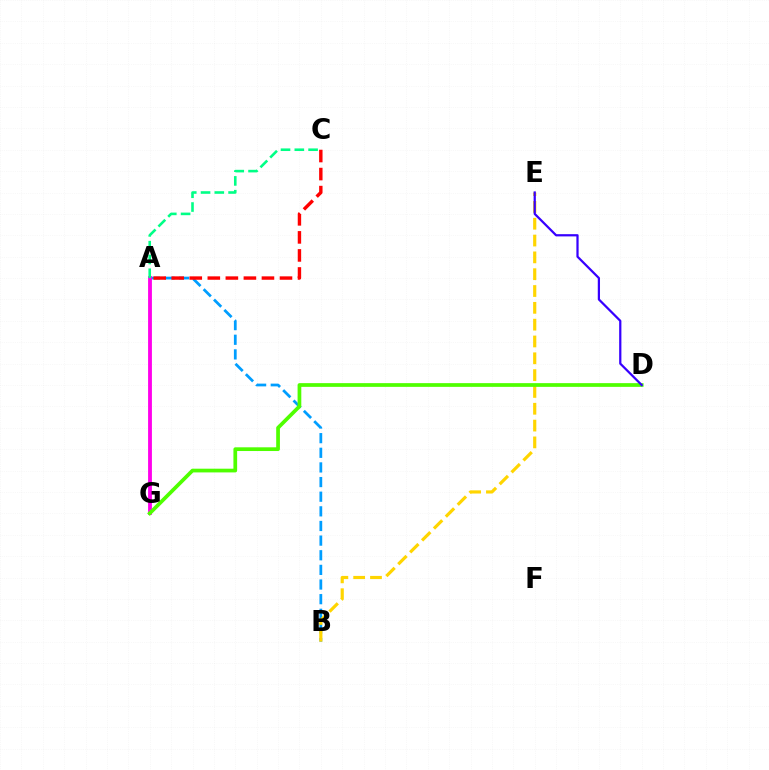{('A', 'B'): [{'color': '#009eff', 'line_style': 'dashed', 'thickness': 1.99}], ('B', 'E'): [{'color': '#ffd500', 'line_style': 'dashed', 'thickness': 2.28}], ('A', 'G'): [{'color': '#ff00ed', 'line_style': 'solid', 'thickness': 2.76}], ('A', 'C'): [{'color': '#00ff86', 'line_style': 'dashed', 'thickness': 1.87}, {'color': '#ff0000', 'line_style': 'dashed', 'thickness': 2.45}], ('D', 'G'): [{'color': '#4fff00', 'line_style': 'solid', 'thickness': 2.68}], ('D', 'E'): [{'color': '#3700ff', 'line_style': 'solid', 'thickness': 1.61}]}